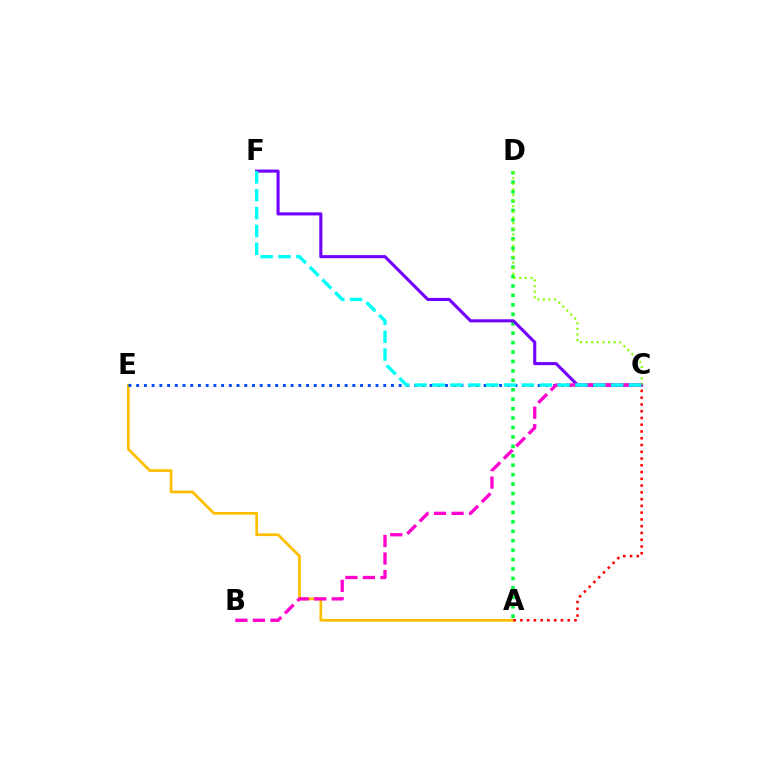{('A', 'E'): [{'color': '#ffbd00', 'line_style': 'solid', 'thickness': 1.96}], ('A', 'D'): [{'color': '#00ff39', 'line_style': 'dotted', 'thickness': 2.56}], ('C', 'E'): [{'color': '#004bff', 'line_style': 'dotted', 'thickness': 2.1}], ('A', 'C'): [{'color': '#ff0000', 'line_style': 'dotted', 'thickness': 1.84}], ('C', 'F'): [{'color': '#7200ff', 'line_style': 'solid', 'thickness': 2.23}, {'color': '#00fff6', 'line_style': 'dashed', 'thickness': 2.43}], ('C', 'D'): [{'color': '#84ff00', 'line_style': 'dotted', 'thickness': 1.53}], ('B', 'C'): [{'color': '#ff00cf', 'line_style': 'dashed', 'thickness': 2.38}]}